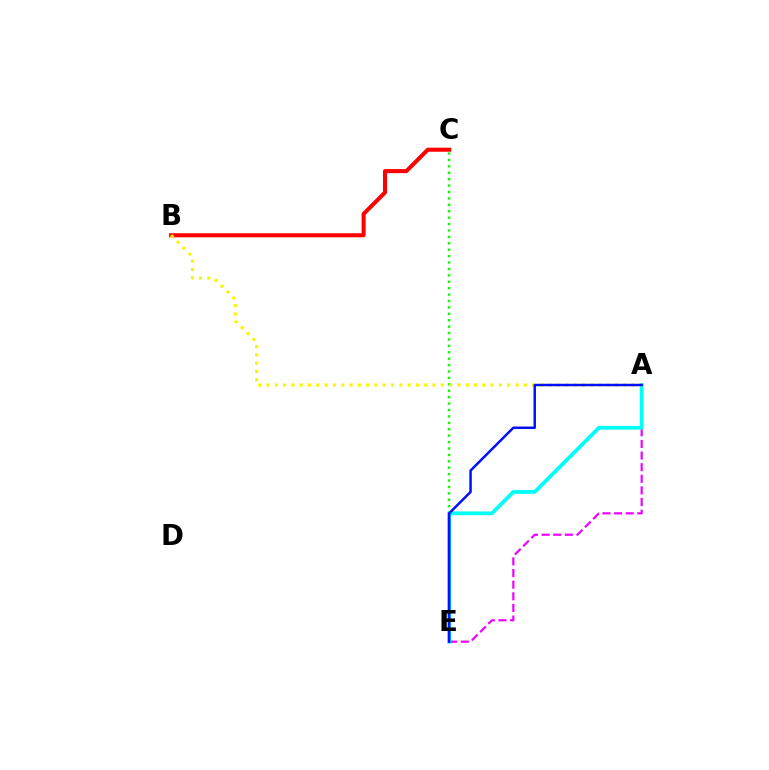{('C', 'E'): [{'color': '#08ff00', 'line_style': 'dotted', 'thickness': 1.74}], ('A', 'E'): [{'color': '#ee00ff', 'line_style': 'dashed', 'thickness': 1.58}, {'color': '#00fff6', 'line_style': 'solid', 'thickness': 2.74}, {'color': '#0010ff', 'line_style': 'solid', 'thickness': 1.79}], ('B', 'C'): [{'color': '#ff0000', 'line_style': 'solid', 'thickness': 2.91}], ('A', 'B'): [{'color': '#fcf500', 'line_style': 'dotted', 'thickness': 2.25}]}